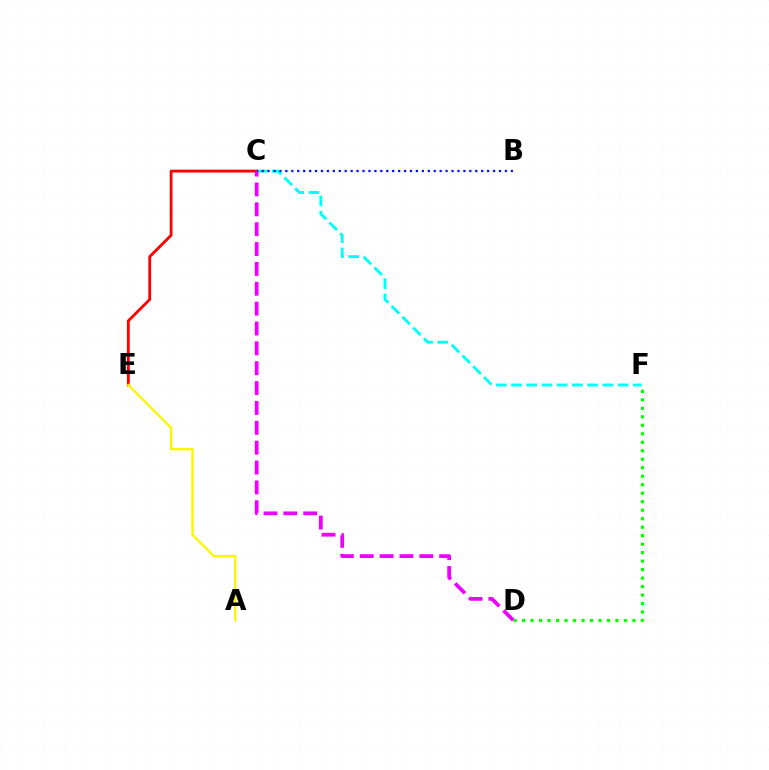{('C', 'F'): [{'color': '#00fff6', 'line_style': 'dashed', 'thickness': 2.07}], ('D', 'F'): [{'color': '#08ff00', 'line_style': 'dotted', 'thickness': 2.31}], ('C', 'E'): [{'color': '#ff0000', 'line_style': 'solid', 'thickness': 2.04}], ('A', 'E'): [{'color': '#fcf500', 'line_style': 'solid', 'thickness': 1.66}], ('C', 'D'): [{'color': '#ee00ff', 'line_style': 'dashed', 'thickness': 2.7}], ('B', 'C'): [{'color': '#0010ff', 'line_style': 'dotted', 'thickness': 1.61}]}